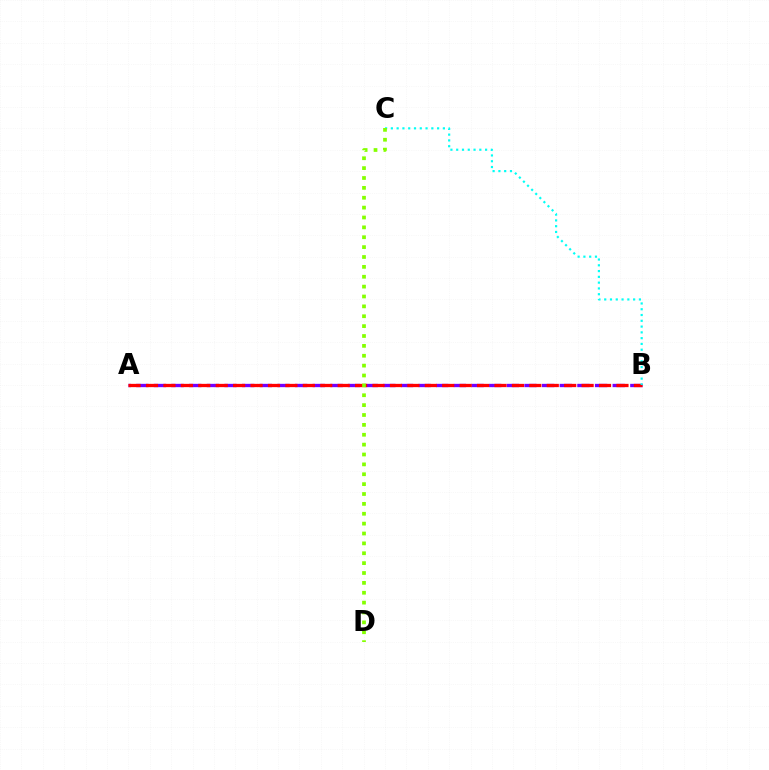{('A', 'B'): [{'color': '#7200ff', 'line_style': 'dashed', 'thickness': 2.4}, {'color': '#ff0000', 'line_style': 'dashed', 'thickness': 2.37}], ('B', 'C'): [{'color': '#00fff6', 'line_style': 'dotted', 'thickness': 1.57}], ('C', 'D'): [{'color': '#84ff00', 'line_style': 'dotted', 'thickness': 2.68}]}